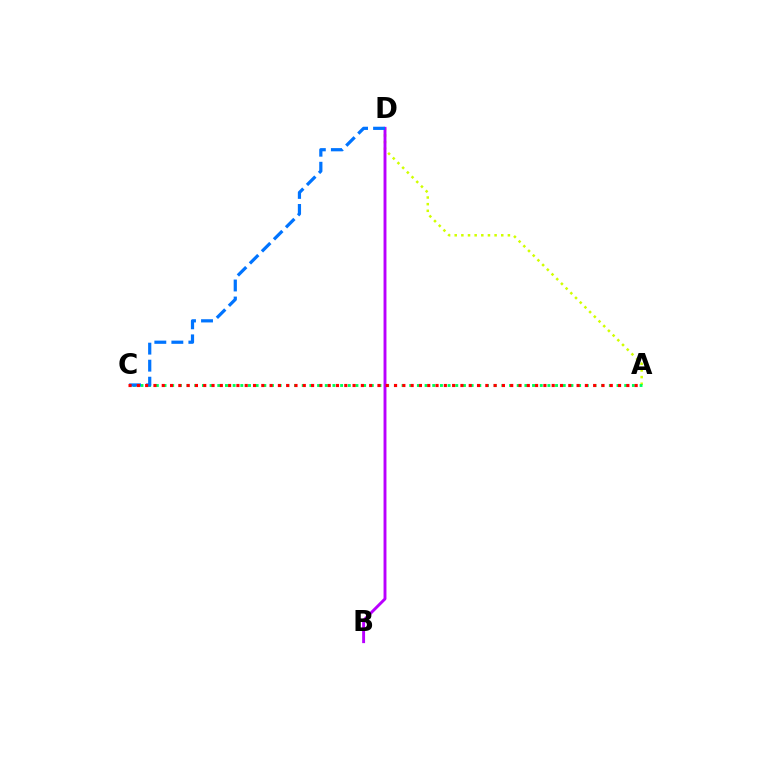{('A', 'D'): [{'color': '#d1ff00', 'line_style': 'dotted', 'thickness': 1.81}], ('A', 'C'): [{'color': '#00ff5c', 'line_style': 'dotted', 'thickness': 2.09}, {'color': '#ff0000', 'line_style': 'dotted', 'thickness': 2.25}], ('B', 'D'): [{'color': '#b900ff', 'line_style': 'solid', 'thickness': 2.09}], ('C', 'D'): [{'color': '#0074ff', 'line_style': 'dashed', 'thickness': 2.31}]}